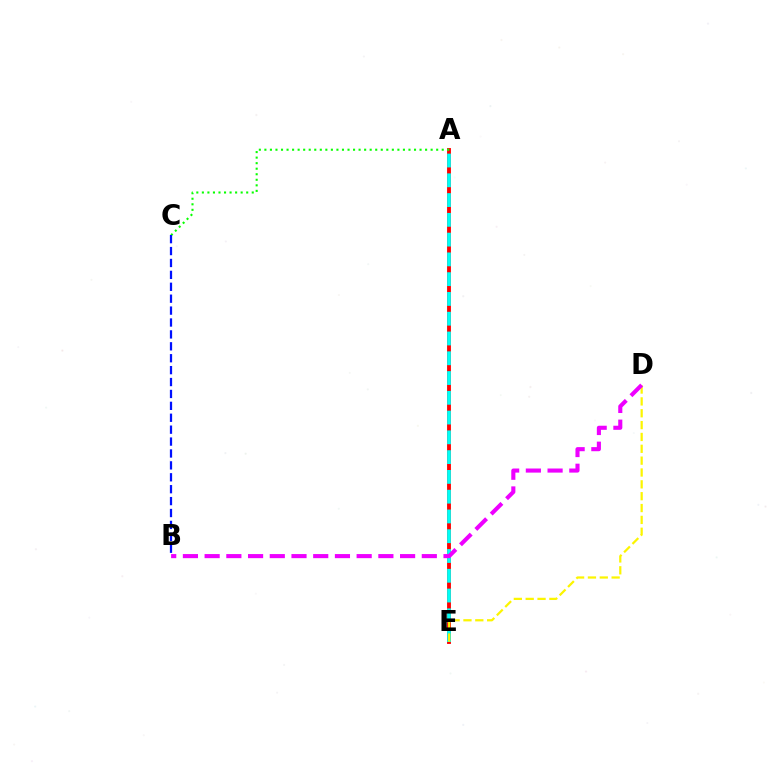{('A', 'E'): [{'color': '#ff0000', 'line_style': 'solid', 'thickness': 2.78}, {'color': '#00fff6', 'line_style': 'dashed', 'thickness': 2.69}], ('A', 'C'): [{'color': '#08ff00', 'line_style': 'dotted', 'thickness': 1.51}], ('B', 'C'): [{'color': '#0010ff', 'line_style': 'dashed', 'thickness': 1.62}], ('D', 'E'): [{'color': '#fcf500', 'line_style': 'dashed', 'thickness': 1.61}], ('B', 'D'): [{'color': '#ee00ff', 'line_style': 'dashed', 'thickness': 2.95}]}